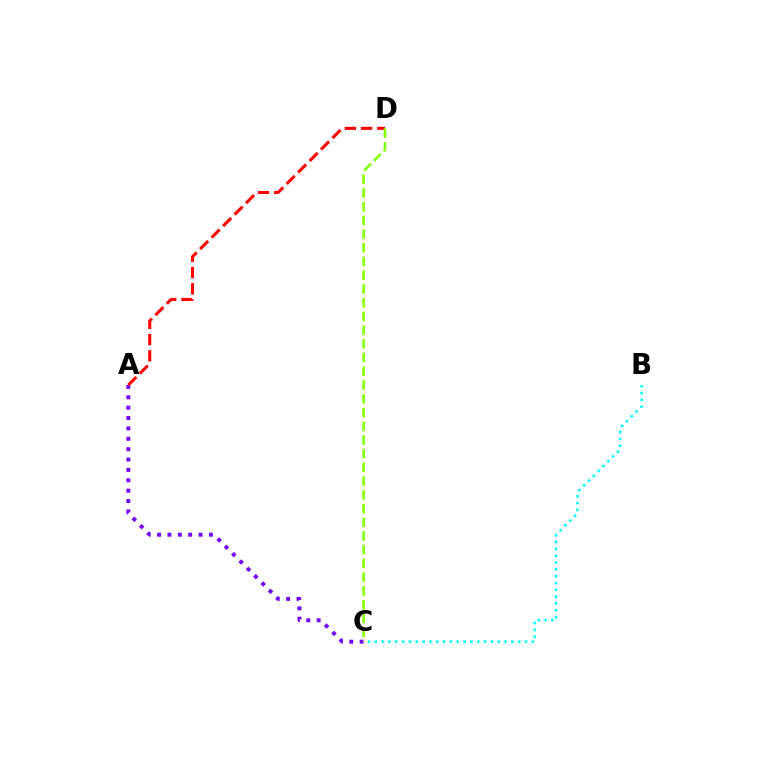{('B', 'C'): [{'color': '#00fff6', 'line_style': 'dotted', 'thickness': 1.86}], ('A', 'C'): [{'color': '#7200ff', 'line_style': 'dotted', 'thickness': 2.82}], ('A', 'D'): [{'color': '#ff0000', 'line_style': 'dashed', 'thickness': 2.2}], ('C', 'D'): [{'color': '#84ff00', 'line_style': 'dashed', 'thickness': 1.86}]}